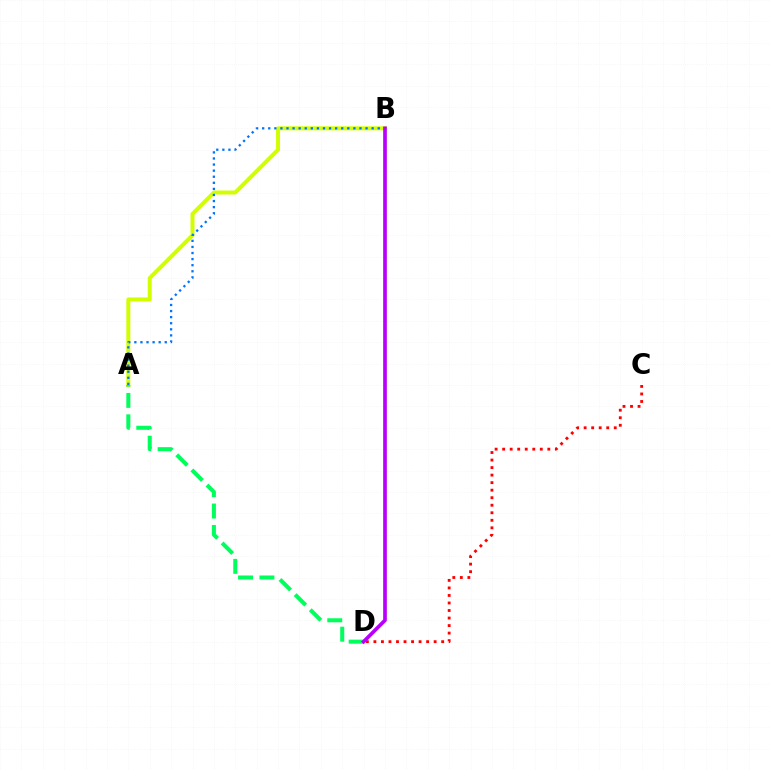{('A', 'B'): [{'color': '#d1ff00', 'line_style': 'solid', 'thickness': 2.88}, {'color': '#0074ff', 'line_style': 'dotted', 'thickness': 1.65}], ('C', 'D'): [{'color': '#ff0000', 'line_style': 'dotted', 'thickness': 2.05}], ('A', 'D'): [{'color': '#00ff5c', 'line_style': 'dashed', 'thickness': 2.91}], ('B', 'D'): [{'color': '#b900ff', 'line_style': 'solid', 'thickness': 2.65}]}